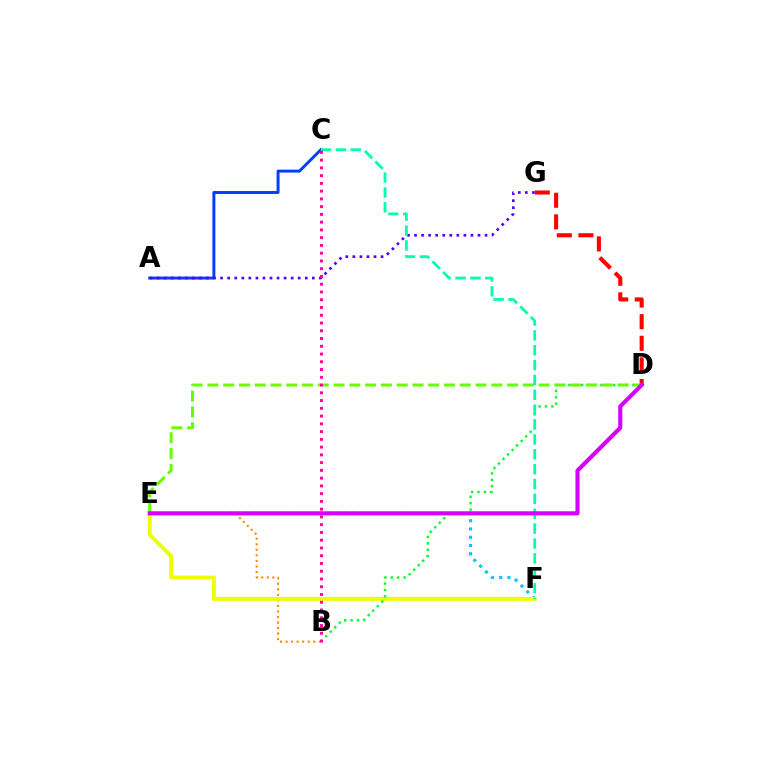{('A', 'C'): [{'color': '#003fff', 'line_style': 'solid', 'thickness': 2.13}], ('B', 'E'): [{'color': '#ff8800', 'line_style': 'dotted', 'thickness': 1.5}], ('E', 'F'): [{'color': '#00c7ff', 'line_style': 'dotted', 'thickness': 2.25}, {'color': '#eeff00', 'line_style': 'solid', 'thickness': 2.81}], ('D', 'G'): [{'color': '#ff0000', 'line_style': 'dashed', 'thickness': 2.93}], ('B', 'D'): [{'color': '#00ff27', 'line_style': 'dotted', 'thickness': 1.74}], ('A', 'G'): [{'color': '#4f00ff', 'line_style': 'dotted', 'thickness': 1.92}], ('D', 'E'): [{'color': '#66ff00', 'line_style': 'dashed', 'thickness': 2.14}, {'color': '#d600ff', 'line_style': 'solid', 'thickness': 2.95}], ('C', 'F'): [{'color': '#00ffaf', 'line_style': 'dashed', 'thickness': 2.02}], ('B', 'C'): [{'color': '#ff00a0', 'line_style': 'dotted', 'thickness': 2.11}]}